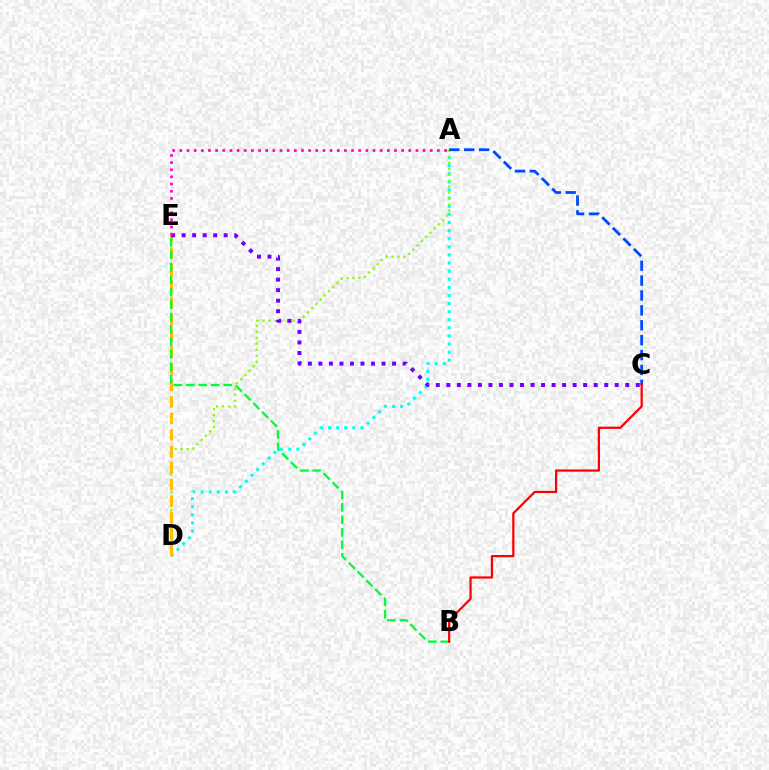{('A', 'D'): [{'color': '#00fff6', 'line_style': 'dotted', 'thickness': 2.2}, {'color': '#84ff00', 'line_style': 'dotted', 'thickness': 1.62}], ('D', 'E'): [{'color': '#ffbd00', 'line_style': 'dashed', 'thickness': 2.25}], ('B', 'E'): [{'color': '#00ff39', 'line_style': 'dashed', 'thickness': 1.69}], ('A', 'C'): [{'color': '#004bff', 'line_style': 'dashed', 'thickness': 2.02}], ('C', 'E'): [{'color': '#7200ff', 'line_style': 'dotted', 'thickness': 2.86}], ('A', 'E'): [{'color': '#ff00cf', 'line_style': 'dotted', 'thickness': 1.94}], ('B', 'C'): [{'color': '#ff0000', 'line_style': 'solid', 'thickness': 1.62}]}